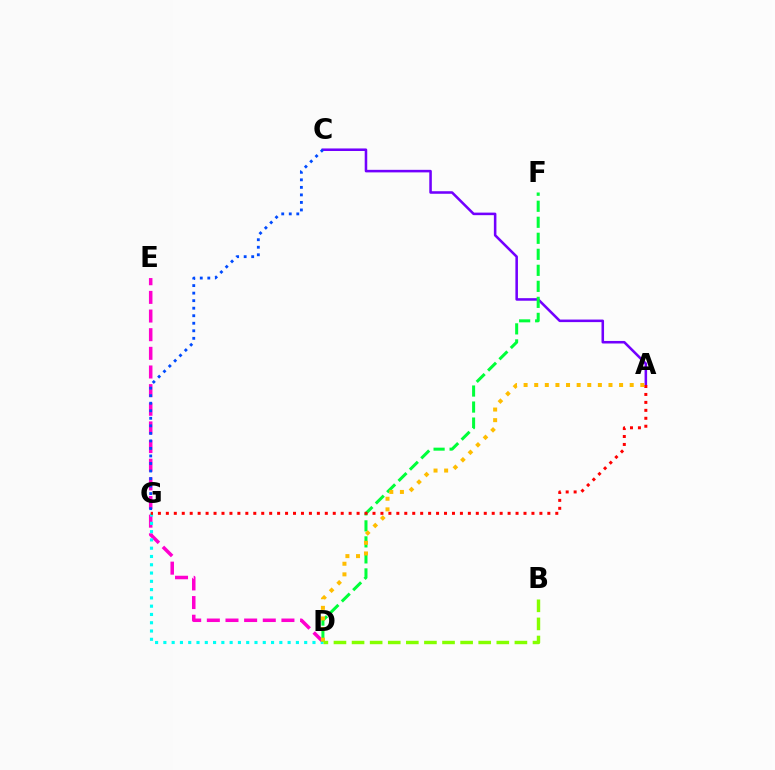{('A', 'C'): [{'color': '#7200ff', 'line_style': 'solid', 'thickness': 1.83}], ('D', 'E'): [{'color': '#ff00cf', 'line_style': 'dashed', 'thickness': 2.53}], ('D', 'G'): [{'color': '#00fff6', 'line_style': 'dotted', 'thickness': 2.25}], ('D', 'F'): [{'color': '#00ff39', 'line_style': 'dashed', 'thickness': 2.18}], ('A', 'G'): [{'color': '#ff0000', 'line_style': 'dotted', 'thickness': 2.16}], ('C', 'G'): [{'color': '#004bff', 'line_style': 'dotted', 'thickness': 2.05}], ('A', 'D'): [{'color': '#ffbd00', 'line_style': 'dotted', 'thickness': 2.88}], ('B', 'D'): [{'color': '#84ff00', 'line_style': 'dashed', 'thickness': 2.46}]}